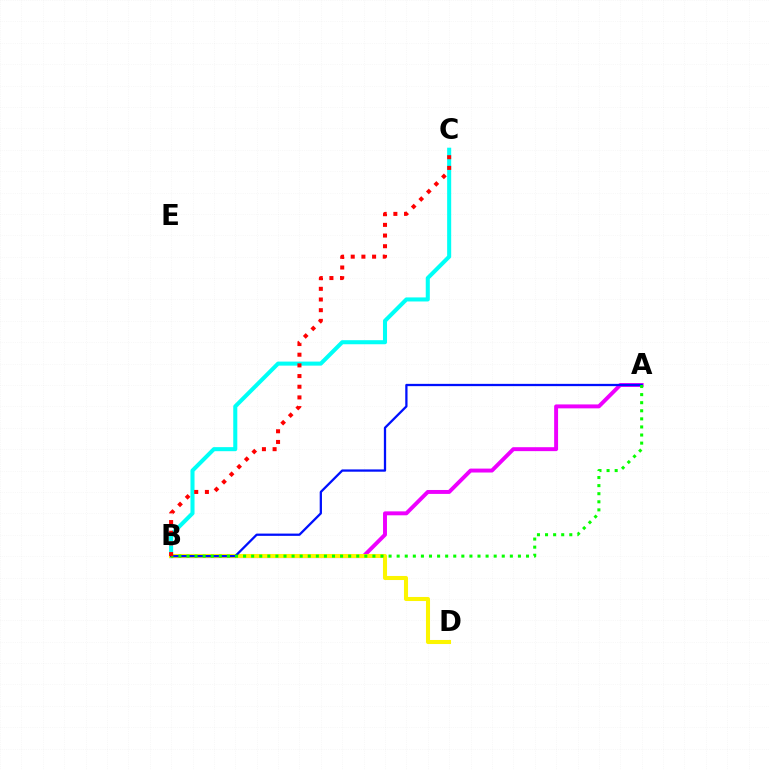{('A', 'B'): [{'color': '#ee00ff', 'line_style': 'solid', 'thickness': 2.83}, {'color': '#0010ff', 'line_style': 'solid', 'thickness': 1.64}, {'color': '#08ff00', 'line_style': 'dotted', 'thickness': 2.2}], ('B', 'C'): [{'color': '#00fff6', 'line_style': 'solid', 'thickness': 2.92}, {'color': '#ff0000', 'line_style': 'dotted', 'thickness': 2.9}], ('B', 'D'): [{'color': '#fcf500', 'line_style': 'solid', 'thickness': 2.92}]}